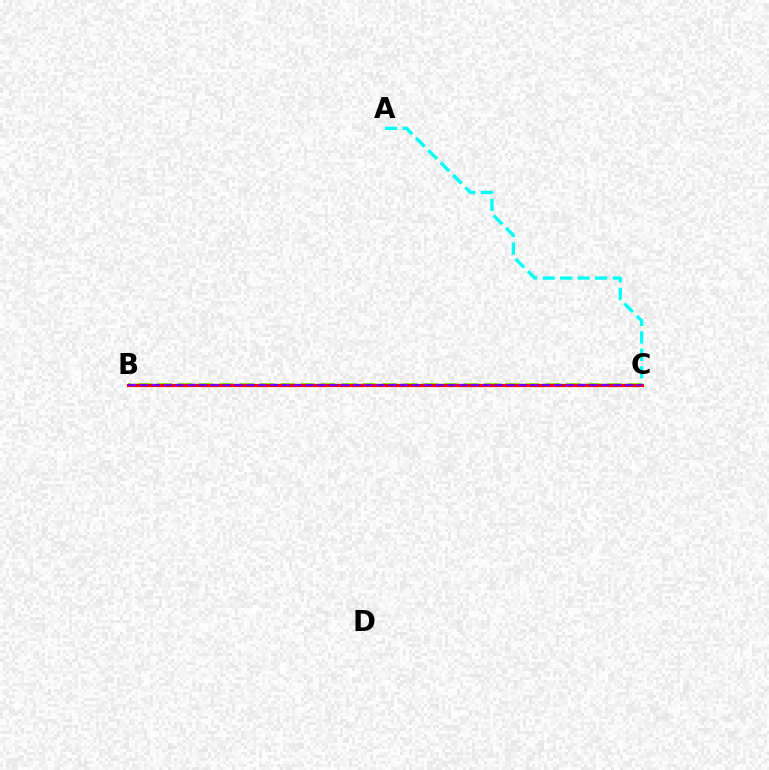{('B', 'C'): [{'color': '#84ff00', 'line_style': 'dashed', 'thickness': 2.78}, {'color': '#ff0000', 'line_style': 'solid', 'thickness': 2.27}, {'color': '#7200ff', 'line_style': 'dashed', 'thickness': 1.61}], ('A', 'C'): [{'color': '#00fff6', 'line_style': 'dashed', 'thickness': 2.37}]}